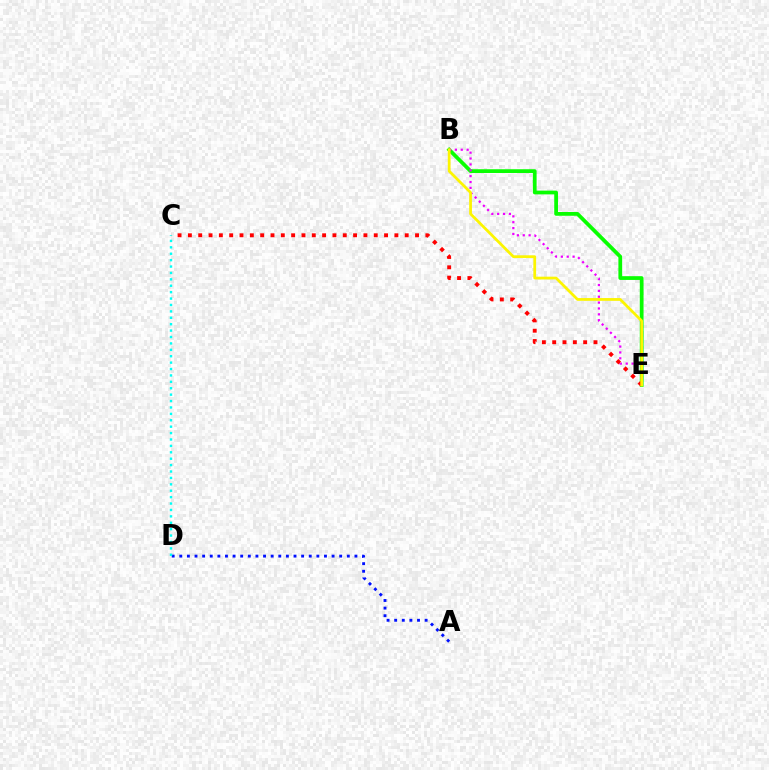{('B', 'E'): [{'color': '#08ff00', 'line_style': 'solid', 'thickness': 2.7}, {'color': '#ee00ff', 'line_style': 'dotted', 'thickness': 1.59}, {'color': '#fcf500', 'line_style': 'solid', 'thickness': 1.99}], ('A', 'D'): [{'color': '#0010ff', 'line_style': 'dotted', 'thickness': 2.07}], ('C', 'D'): [{'color': '#00fff6', 'line_style': 'dotted', 'thickness': 1.74}], ('C', 'E'): [{'color': '#ff0000', 'line_style': 'dotted', 'thickness': 2.81}]}